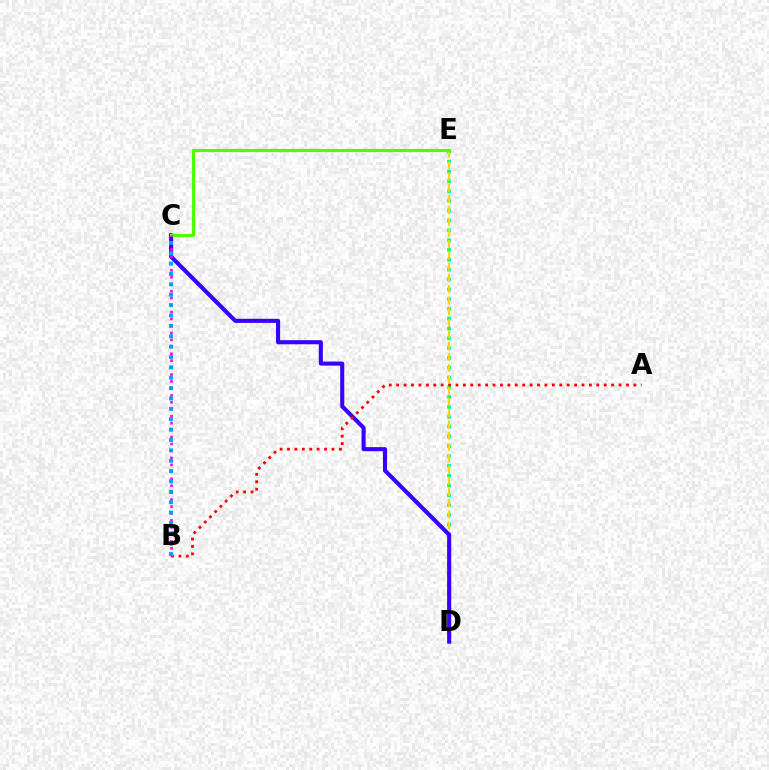{('D', 'E'): [{'color': '#00ff86', 'line_style': 'dotted', 'thickness': 2.67}, {'color': '#ffd500', 'line_style': 'dashed', 'thickness': 1.53}], ('C', 'D'): [{'color': '#3700ff', 'line_style': 'solid', 'thickness': 2.94}], ('A', 'B'): [{'color': '#ff0000', 'line_style': 'dotted', 'thickness': 2.01}], ('C', 'E'): [{'color': '#4fff00', 'line_style': 'solid', 'thickness': 2.27}], ('B', 'C'): [{'color': '#ff00ed', 'line_style': 'dotted', 'thickness': 1.89}, {'color': '#009eff', 'line_style': 'dotted', 'thickness': 2.82}]}